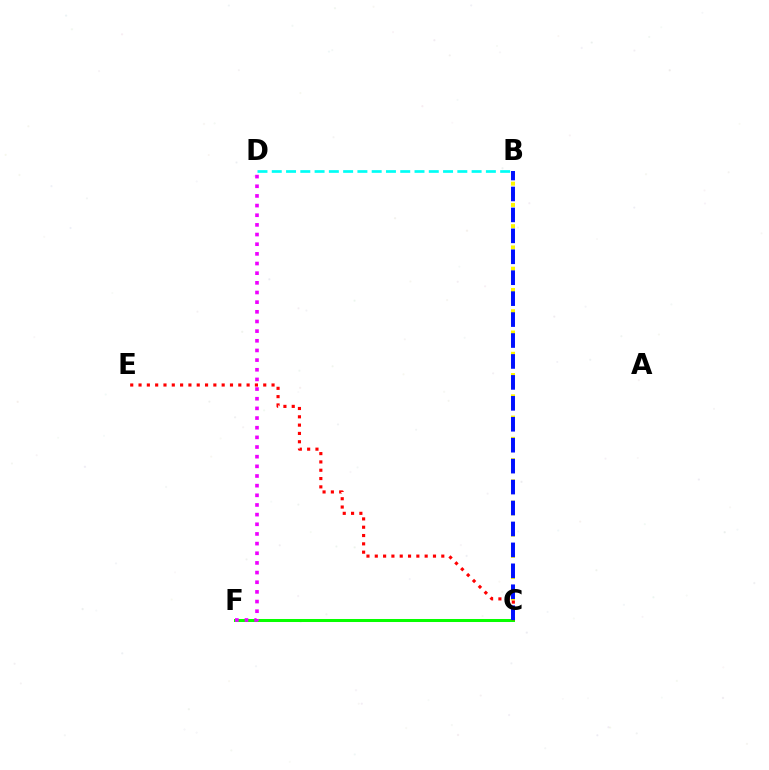{('C', 'F'): [{'color': '#08ff00', 'line_style': 'solid', 'thickness': 2.17}], ('B', 'C'): [{'color': '#fcf500', 'line_style': 'dotted', 'thickness': 2.89}, {'color': '#0010ff', 'line_style': 'dashed', 'thickness': 2.84}], ('C', 'E'): [{'color': '#ff0000', 'line_style': 'dotted', 'thickness': 2.26}], ('B', 'D'): [{'color': '#00fff6', 'line_style': 'dashed', 'thickness': 1.94}], ('D', 'F'): [{'color': '#ee00ff', 'line_style': 'dotted', 'thickness': 2.62}]}